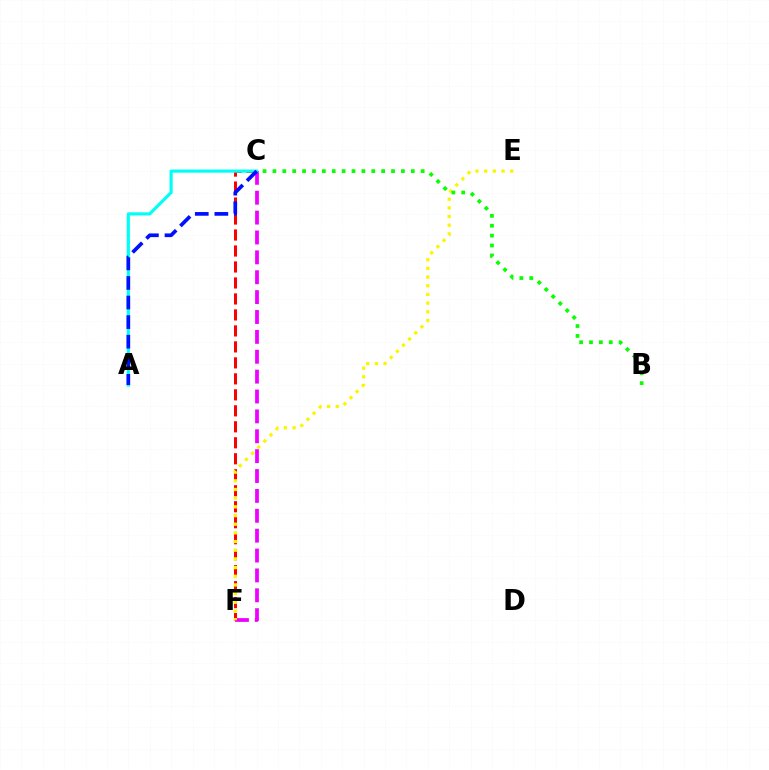{('C', 'F'): [{'color': '#ee00ff', 'line_style': 'dashed', 'thickness': 2.7}, {'color': '#ff0000', 'line_style': 'dashed', 'thickness': 2.17}], ('A', 'C'): [{'color': '#00fff6', 'line_style': 'solid', 'thickness': 2.28}, {'color': '#0010ff', 'line_style': 'dashed', 'thickness': 2.66}], ('E', 'F'): [{'color': '#fcf500', 'line_style': 'dotted', 'thickness': 2.36}], ('B', 'C'): [{'color': '#08ff00', 'line_style': 'dotted', 'thickness': 2.69}]}